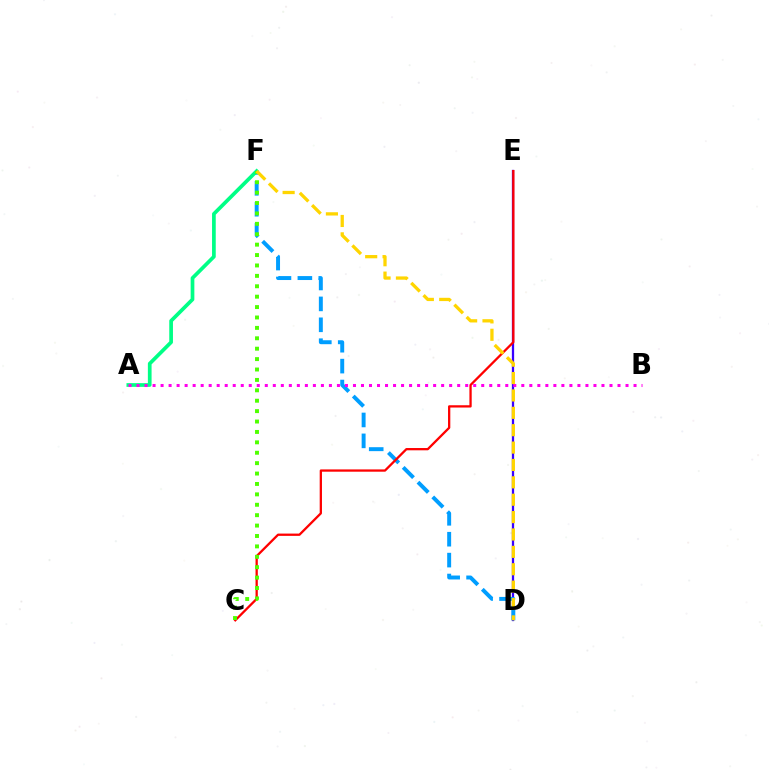{('D', 'E'): [{'color': '#3700ff', 'line_style': 'solid', 'thickness': 1.64}], ('D', 'F'): [{'color': '#009eff', 'line_style': 'dashed', 'thickness': 2.84}, {'color': '#ffd500', 'line_style': 'dashed', 'thickness': 2.36}], ('C', 'E'): [{'color': '#ff0000', 'line_style': 'solid', 'thickness': 1.65}], ('A', 'F'): [{'color': '#00ff86', 'line_style': 'solid', 'thickness': 2.67}], ('C', 'F'): [{'color': '#4fff00', 'line_style': 'dotted', 'thickness': 2.83}], ('A', 'B'): [{'color': '#ff00ed', 'line_style': 'dotted', 'thickness': 2.18}]}